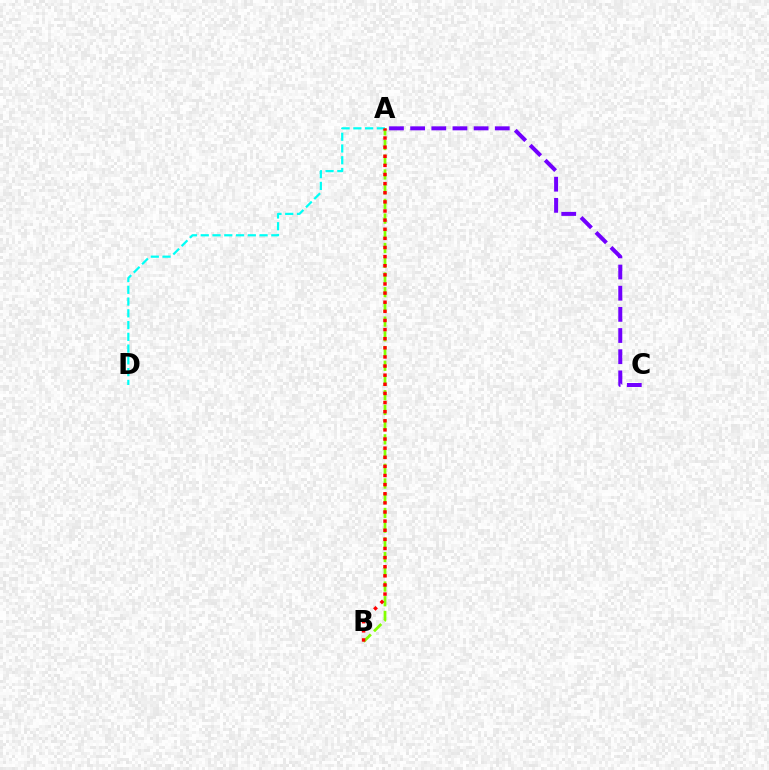{('A', 'B'): [{'color': '#84ff00', 'line_style': 'dashed', 'thickness': 2.0}, {'color': '#ff0000', 'line_style': 'dotted', 'thickness': 2.48}], ('A', 'D'): [{'color': '#00fff6', 'line_style': 'dashed', 'thickness': 1.6}], ('A', 'C'): [{'color': '#7200ff', 'line_style': 'dashed', 'thickness': 2.87}]}